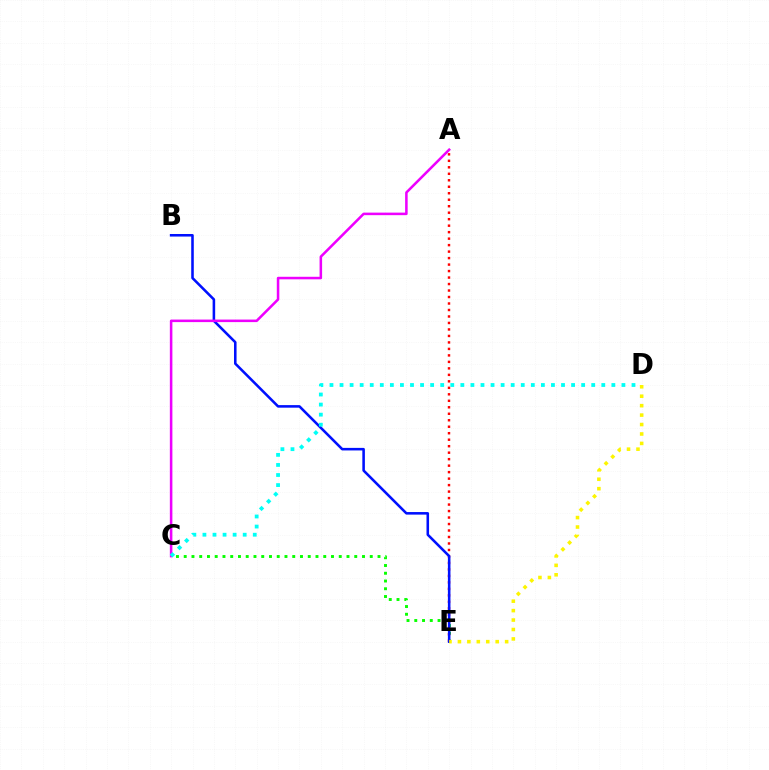{('C', 'E'): [{'color': '#08ff00', 'line_style': 'dotted', 'thickness': 2.11}], ('A', 'E'): [{'color': '#ff0000', 'line_style': 'dotted', 'thickness': 1.76}], ('B', 'E'): [{'color': '#0010ff', 'line_style': 'solid', 'thickness': 1.84}], ('D', 'E'): [{'color': '#fcf500', 'line_style': 'dotted', 'thickness': 2.56}], ('A', 'C'): [{'color': '#ee00ff', 'line_style': 'solid', 'thickness': 1.83}], ('C', 'D'): [{'color': '#00fff6', 'line_style': 'dotted', 'thickness': 2.74}]}